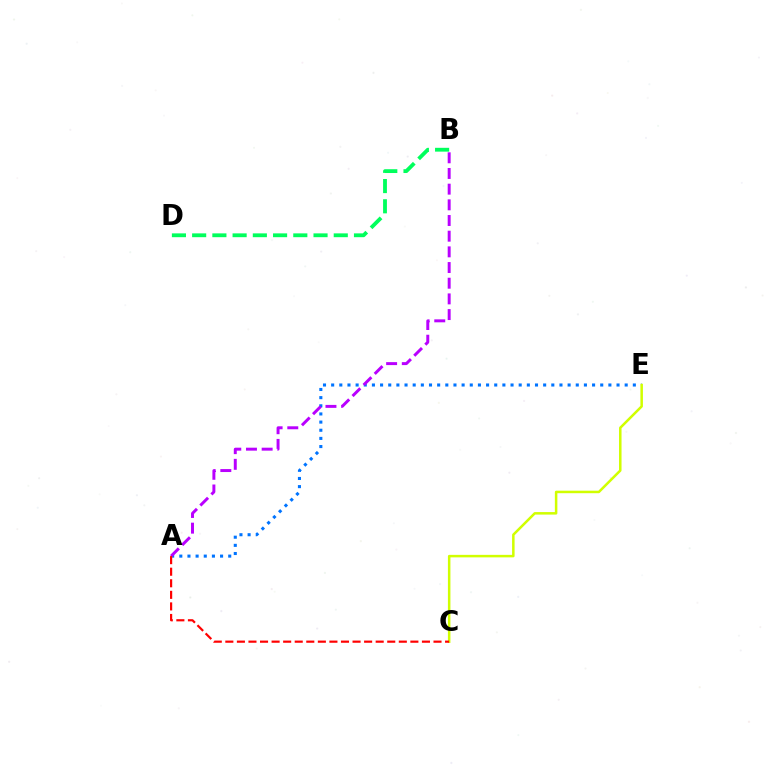{('A', 'E'): [{'color': '#0074ff', 'line_style': 'dotted', 'thickness': 2.22}], ('C', 'E'): [{'color': '#d1ff00', 'line_style': 'solid', 'thickness': 1.81}], ('A', 'B'): [{'color': '#b900ff', 'line_style': 'dashed', 'thickness': 2.13}], ('A', 'C'): [{'color': '#ff0000', 'line_style': 'dashed', 'thickness': 1.57}], ('B', 'D'): [{'color': '#00ff5c', 'line_style': 'dashed', 'thickness': 2.75}]}